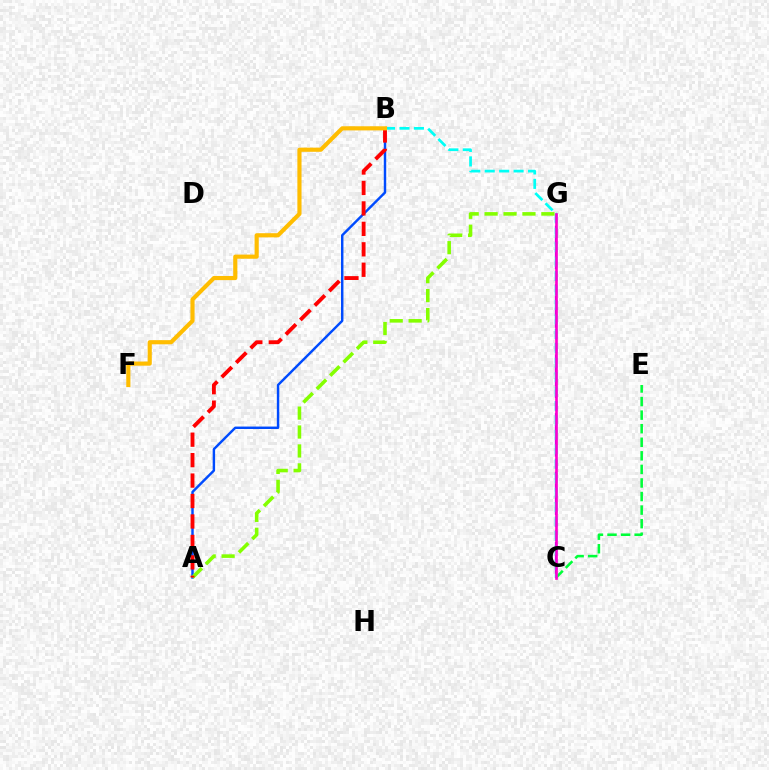{('C', 'G'): [{'color': '#7200ff', 'line_style': 'dashed', 'thickness': 1.59}, {'color': '#ff00cf', 'line_style': 'solid', 'thickness': 1.9}], ('C', 'E'): [{'color': '#00ff39', 'line_style': 'dashed', 'thickness': 1.84}], ('B', 'C'): [{'color': '#00fff6', 'line_style': 'dashed', 'thickness': 1.96}], ('A', 'B'): [{'color': '#004bff', 'line_style': 'solid', 'thickness': 1.75}, {'color': '#ff0000', 'line_style': 'dashed', 'thickness': 2.78}], ('A', 'G'): [{'color': '#84ff00', 'line_style': 'dashed', 'thickness': 2.57}], ('B', 'F'): [{'color': '#ffbd00', 'line_style': 'solid', 'thickness': 2.99}]}